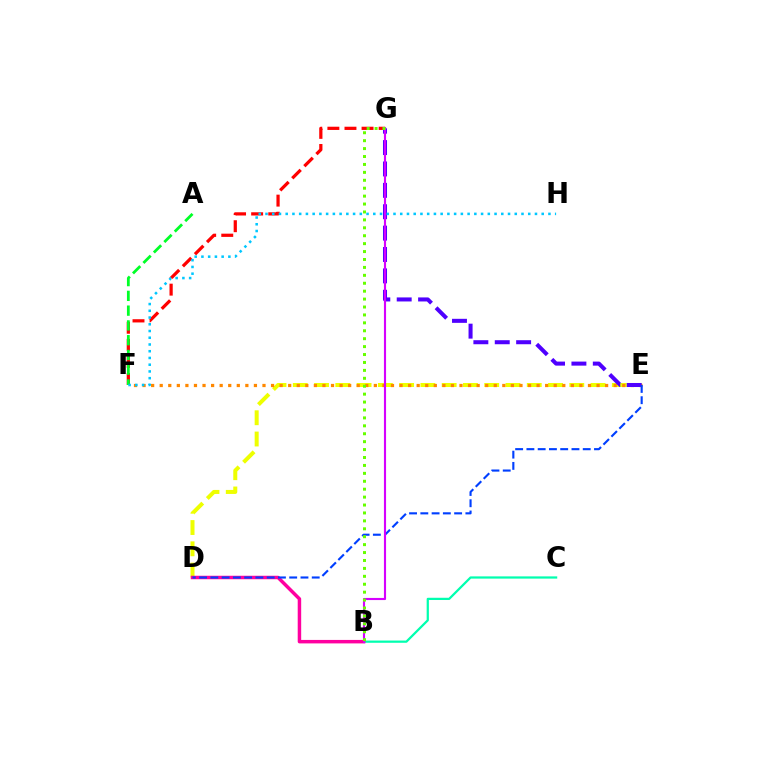{('D', 'E'): [{'color': '#eeff00', 'line_style': 'dashed', 'thickness': 2.89}, {'color': '#003fff', 'line_style': 'dashed', 'thickness': 1.53}], ('E', 'F'): [{'color': '#ff8800', 'line_style': 'dotted', 'thickness': 2.33}], ('F', 'G'): [{'color': '#ff0000', 'line_style': 'dashed', 'thickness': 2.32}], ('B', 'C'): [{'color': '#00ffaf', 'line_style': 'solid', 'thickness': 1.61}], ('B', 'D'): [{'color': '#ff00a0', 'line_style': 'solid', 'thickness': 2.5}], ('E', 'G'): [{'color': '#4f00ff', 'line_style': 'dashed', 'thickness': 2.9}], ('A', 'F'): [{'color': '#00ff27', 'line_style': 'dashed', 'thickness': 2.01}], ('B', 'G'): [{'color': '#d600ff', 'line_style': 'solid', 'thickness': 1.54}, {'color': '#66ff00', 'line_style': 'dotted', 'thickness': 2.15}], ('F', 'H'): [{'color': '#00c7ff', 'line_style': 'dotted', 'thickness': 1.83}]}